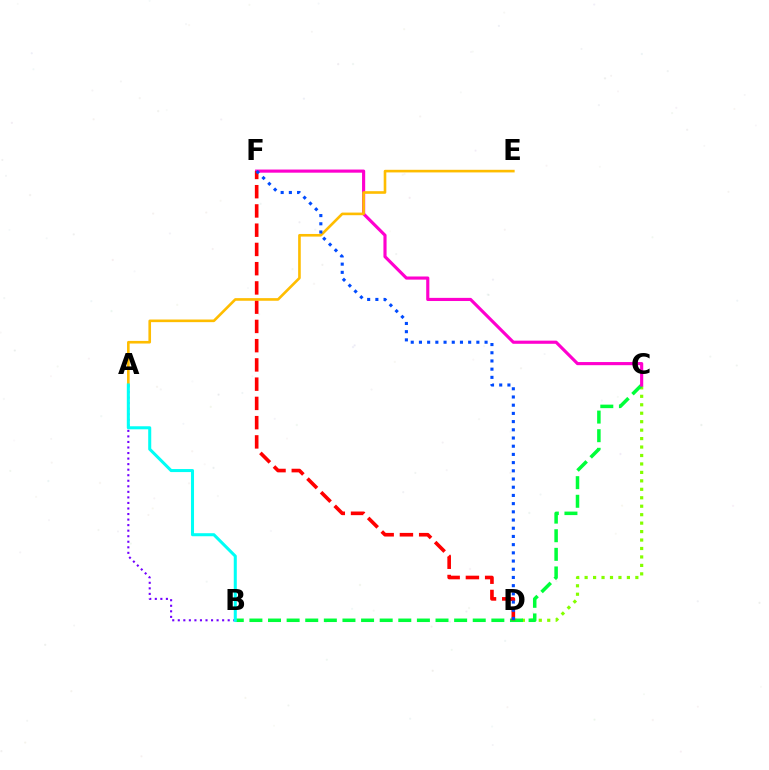{('C', 'D'): [{'color': '#84ff00', 'line_style': 'dotted', 'thickness': 2.3}], ('B', 'C'): [{'color': '#00ff39', 'line_style': 'dashed', 'thickness': 2.53}], ('C', 'F'): [{'color': '#ff00cf', 'line_style': 'solid', 'thickness': 2.26}], ('A', 'B'): [{'color': '#7200ff', 'line_style': 'dotted', 'thickness': 1.51}, {'color': '#00fff6', 'line_style': 'solid', 'thickness': 2.19}], ('D', 'F'): [{'color': '#ff0000', 'line_style': 'dashed', 'thickness': 2.61}, {'color': '#004bff', 'line_style': 'dotted', 'thickness': 2.23}], ('A', 'E'): [{'color': '#ffbd00', 'line_style': 'solid', 'thickness': 1.89}]}